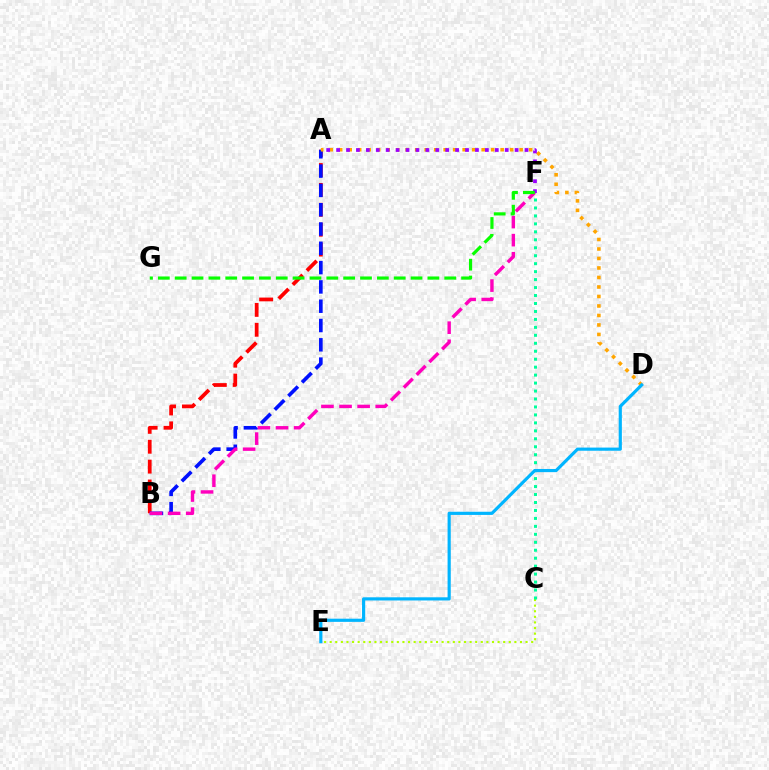{('C', 'E'): [{'color': '#b3ff00', 'line_style': 'dotted', 'thickness': 1.52}], ('A', 'B'): [{'color': '#ff0000', 'line_style': 'dashed', 'thickness': 2.7}, {'color': '#0010ff', 'line_style': 'dashed', 'thickness': 2.62}], ('A', 'D'): [{'color': '#ffa500', 'line_style': 'dotted', 'thickness': 2.58}], ('B', 'F'): [{'color': '#ff00bd', 'line_style': 'dashed', 'thickness': 2.46}], ('A', 'F'): [{'color': '#9b00ff', 'line_style': 'dotted', 'thickness': 2.69}], ('C', 'F'): [{'color': '#00ff9d', 'line_style': 'dotted', 'thickness': 2.16}], ('F', 'G'): [{'color': '#08ff00', 'line_style': 'dashed', 'thickness': 2.29}], ('D', 'E'): [{'color': '#00b5ff', 'line_style': 'solid', 'thickness': 2.28}]}